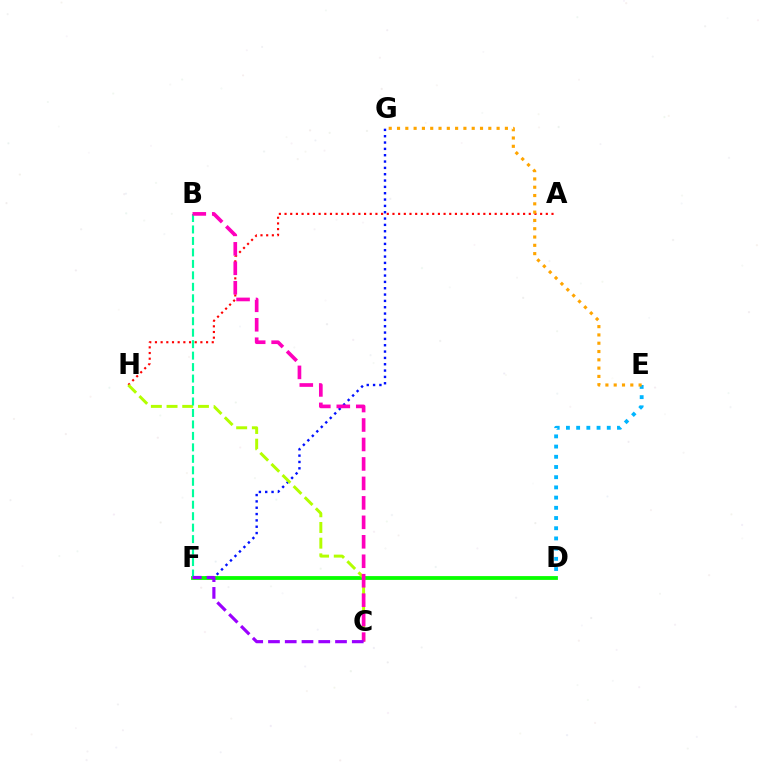{('F', 'G'): [{'color': '#0010ff', 'line_style': 'dotted', 'thickness': 1.72}], ('D', 'F'): [{'color': '#08ff00', 'line_style': 'solid', 'thickness': 2.75}], ('A', 'H'): [{'color': '#ff0000', 'line_style': 'dotted', 'thickness': 1.54}], ('D', 'E'): [{'color': '#00b5ff', 'line_style': 'dotted', 'thickness': 2.77}], ('C', 'H'): [{'color': '#b3ff00', 'line_style': 'dashed', 'thickness': 2.13}], ('E', 'G'): [{'color': '#ffa500', 'line_style': 'dotted', 'thickness': 2.25}], ('B', 'F'): [{'color': '#00ff9d', 'line_style': 'dashed', 'thickness': 1.56}], ('B', 'C'): [{'color': '#ff00bd', 'line_style': 'dashed', 'thickness': 2.64}], ('C', 'F'): [{'color': '#9b00ff', 'line_style': 'dashed', 'thickness': 2.28}]}